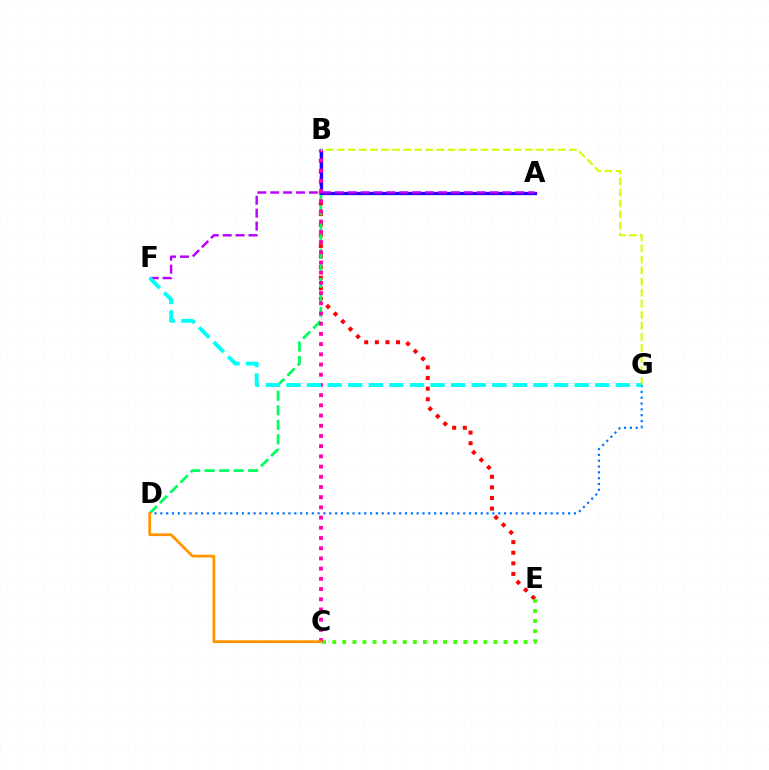{('B', 'E'): [{'color': '#ff0000', 'line_style': 'dotted', 'thickness': 2.88}], ('B', 'D'): [{'color': '#00ff5c', 'line_style': 'dashed', 'thickness': 1.97}], ('D', 'G'): [{'color': '#0074ff', 'line_style': 'dotted', 'thickness': 1.58}], ('C', 'E'): [{'color': '#3dff00', 'line_style': 'dotted', 'thickness': 2.74}], ('A', 'B'): [{'color': '#2500ff', 'line_style': 'solid', 'thickness': 2.36}], ('B', 'C'): [{'color': '#ff00ac', 'line_style': 'dotted', 'thickness': 2.77}], ('A', 'F'): [{'color': '#b900ff', 'line_style': 'dashed', 'thickness': 1.75}], ('B', 'G'): [{'color': '#d1ff00', 'line_style': 'dashed', 'thickness': 1.5}], ('F', 'G'): [{'color': '#00fff6', 'line_style': 'dashed', 'thickness': 2.8}], ('C', 'D'): [{'color': '#ff9400', 'line_style': 'solid', 'thickness': 1.99}]}